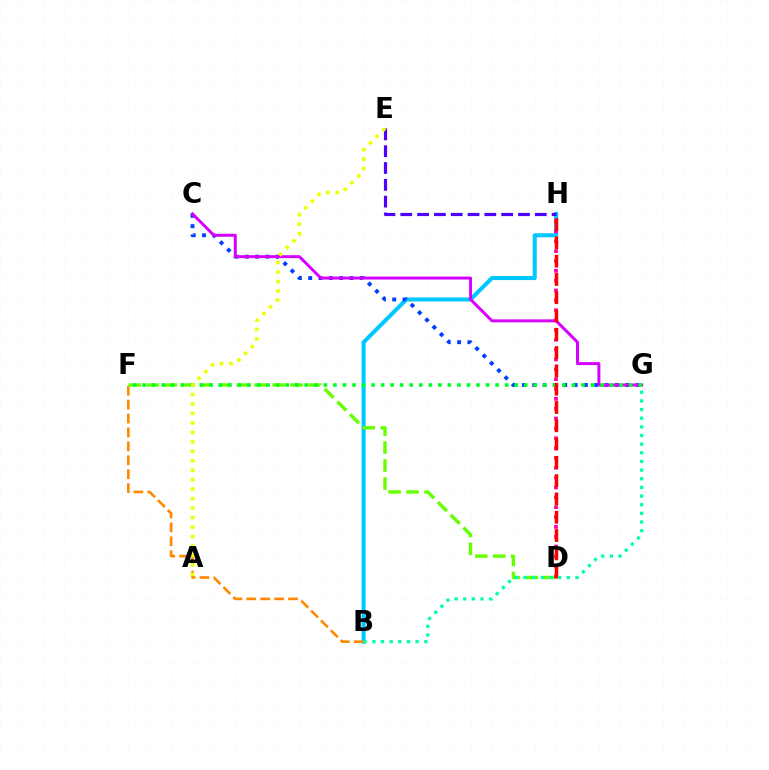{('B', 'H'): [{'color': '#00c7ff', 'line_style': 'solid', 'thickness': 2.91}], ('C', 'G'): [{'color': '#003fff', 'line_style': 'dotted', 'thickness': 2.8}, {'color': '#d600ff', 'line_style': 'solid', 'thickness': 2.14}], ('B', 'F'): [{'color': '#ff8800', 'line_style': 'dashed', 'thickness': 1.89}], ('E', 'H'): [{'color': '#4f00ff', 'line_style': 'dashed', 'thickness': 2.28}], ('D', 'F'): [{'color': '#66ff00', 'line_style': 'dashed', 'thickness': 2.44}], ('D', 'H'): [{'color': '#ff00a0', 'line_style': 'dotted', 'thickness': 2.68}, {'color': '#ff0000', 'line_style': 'dashed', 'thickness': 2.49}], ('F', 'G'): [{'color': '#00ff27', 'line_style': 'dotted', 'thickness': 2.59}], ('B', 'G'): [{'color': '#00ffaf', 'line_style': 'dotted', 'thickness': 2.35}], ('A', 'E'): [{'color': '#eeff00', 'line_style': 'dotted', 'thickness': 2.57}]}